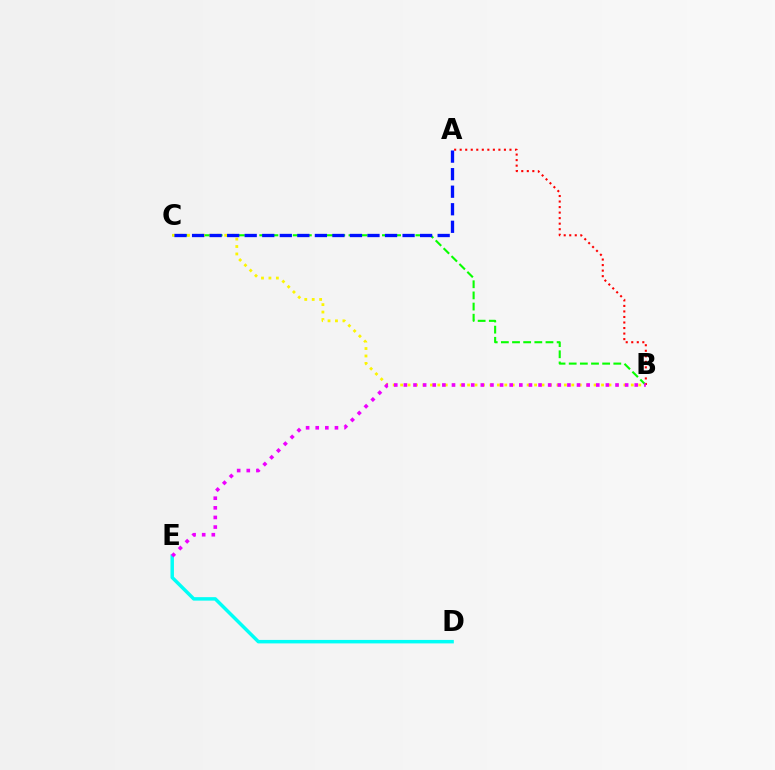{('D', 'E'): [{'color': '#00fff6', 'line_style': 'solid', 'thickness': 2.5}], ('B', 'C'): [{'color': '#08ff00', 'line_style': 'dashed', 'thickness': 1.52}, {'color': '#fcf500', 'line_style': 'dotted', 'thickness': 2.02}], ('A', 'B'): [{'color': '#ff0000', 'line_style': 'dotted', 'thickness': 1.5}], ('B', 'E'): [{'color': '#ee00ff', 'line_style': 'dotted', 'thickness': 2.61}], ('A', 'C'): [{'color': '#0010ff', 'line_style': 'dashed', 'thickness': 2.38}]}